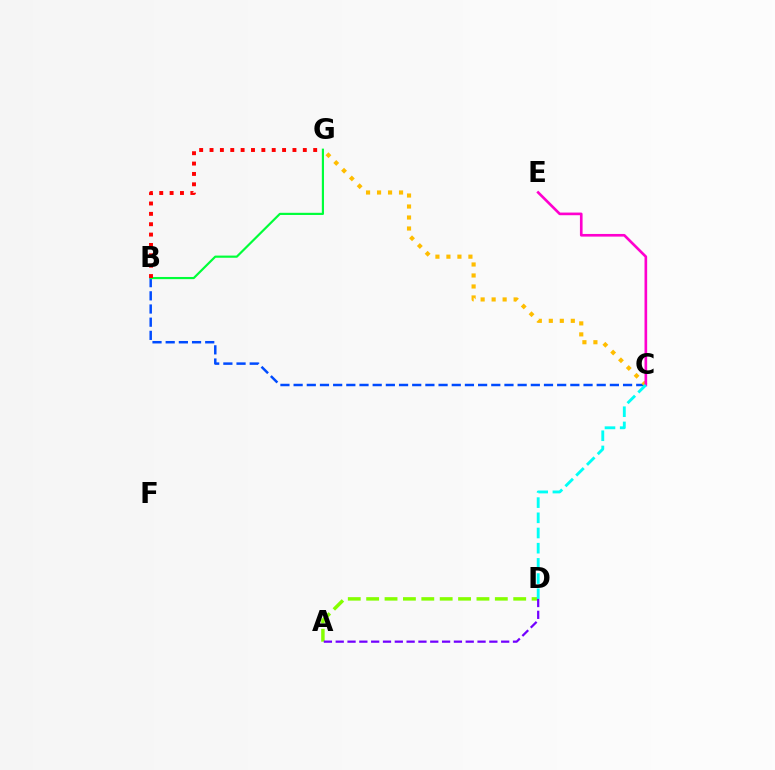{('B', 'C'): [{'color': '#004bff', 'line_style': 'dashed', 'thickness': 1.79}], ('C', 'G'): [{'color': '#ffbd00', 'line_style': 'dotted', 'thickness': 2.99}], ('C', 'E'): [{'color': '#ff00cf', 'line_style': 'solid', 'thickness': 1.91}], ('B', 'G'): [{'color': '#00ff39', 'line_style': 'solid', 'thickness': 1.57}, {'color': '#ff0000', 'line_style': 'dotted', 'thickness': 2.82}], ('A', 'D'): [{'color': '#84ff00', 'line_style': 'dashed', 'thickness': 2.5}, {'color': '#7200ff', 'line_style': 'dashed', 'thickness': 1.61}], ('C', 'D'): [{'color': '#00fff6', 'line_style': 'dashed', 'thickness': 2.06}]}